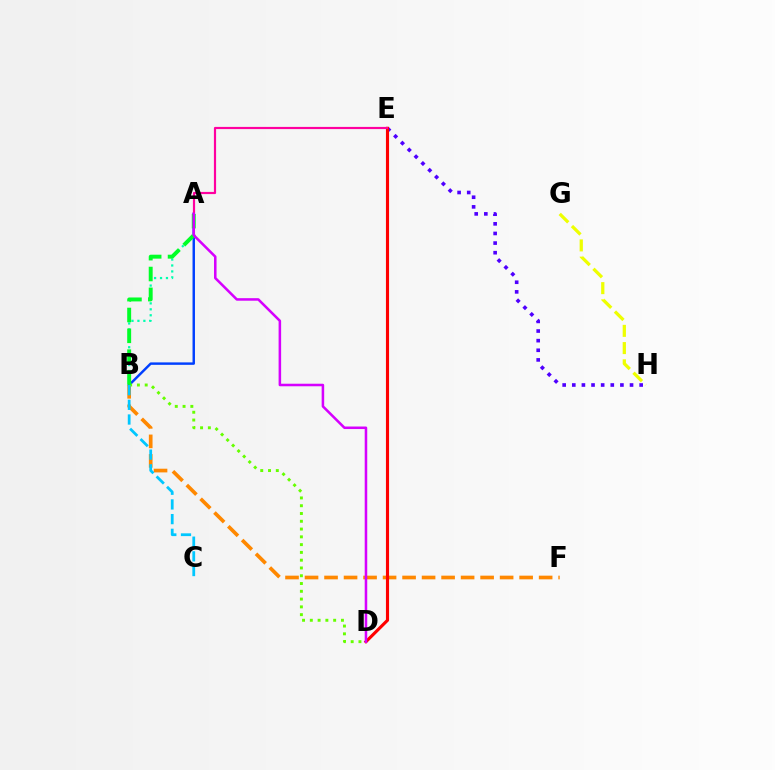{('E', 'H'): [{'color': '#4f00ff', 'line_style': 'dotted', 'thickness': 2.61}], ('B', 'F'): [{'color': '#ff8800', 'line_style': 'dashed', 'thickness': 2.65}], ('A', 'B'): [{'color': '#003fff', 'line_style': 'solid', 'thickness': 1.76}, {'color': '#00ffaf', 'line_style': 'dotted', 'thickness': 1.61}, {'color': '#00ff27', 'line_style': 'dashed', 'thickness': 2.83}], ('G', 'H'): [{'color': '#eeff00', 'line_style': 'dashed', 'thickness': 2.34}], ('D', 'E'): [{'color': '#ff0000', 'line_style': 'solid', 'thickness': 2.24}], ('B', 'D'): [{'color': '#66ff00', 'line_style': 'dotted', 'thickness': 2.11}], ('A', 'E'): [{'color': '#ff00a0', 'line_style': 'solid', 'thickness': 1.57}], ('B', 'C'): [{'color': '#00c7ff', 'line_style': 'dashed', 'thickness': 2.0}], ('A', 'D'): [{'color': '#d600ff', 'line_style': 'solid', 'thickness': 1.83}]}